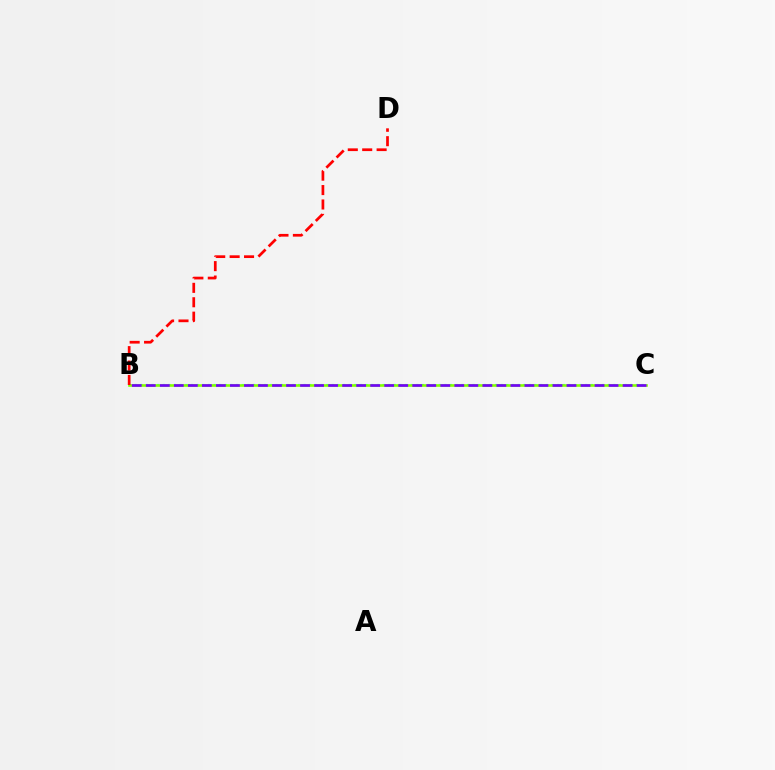{('B', 'C'): [{'color': '#00fff6', 'line_style': 'dotted', 'thickness': 1.53}, {'color': '#84ff00', 'line_style': 'solid', 'thickness': 1.89}, {'color': '#7200ff', 'line_style': 'dashed', 'thickness': 1.91}], ('B', 'D'): [{'color': '#ff0000', 'line_style': 'dashed', 'thickness': 1.96}]}